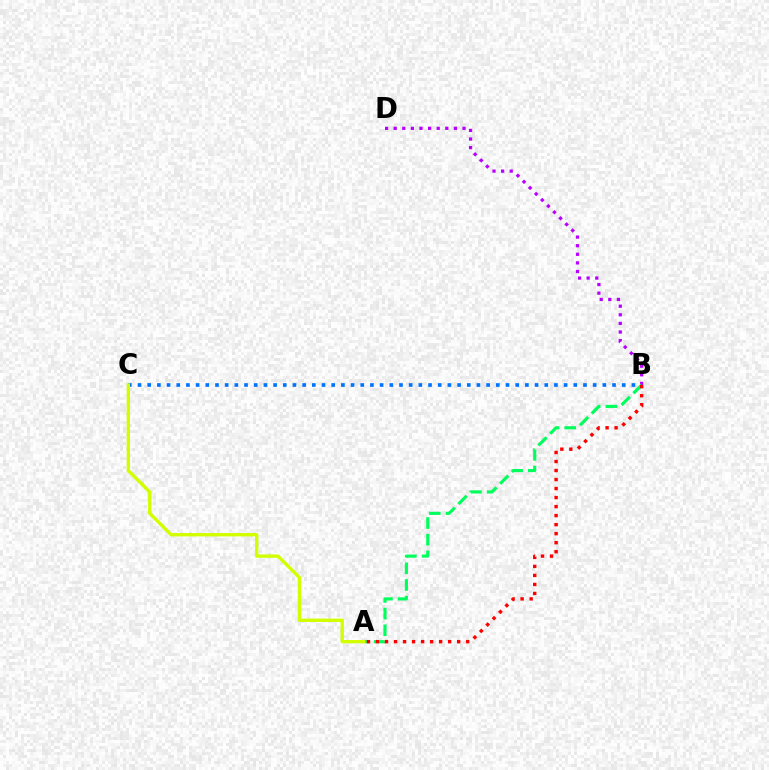{('B', 'D'): [{'color': '#b900ff', 'line_style': 'dotted', 'thickness': 2.34}], ('B', 'C'): [{'color': '#0074ff', 'line_style': 'dotted', 'thickness': 2.63}], ('A', 'B'): [{'color': '#00ff5c', 'line_style': 'dashed', 'thickness': 2.26}, {'color': '#ff0000', 'line_style': 'dotted', 'thickness': 2.45}], ('A', 'C'): [{'color': '#d1ff00', 'line_style': 'solid', 'thickness': 2.41}]}